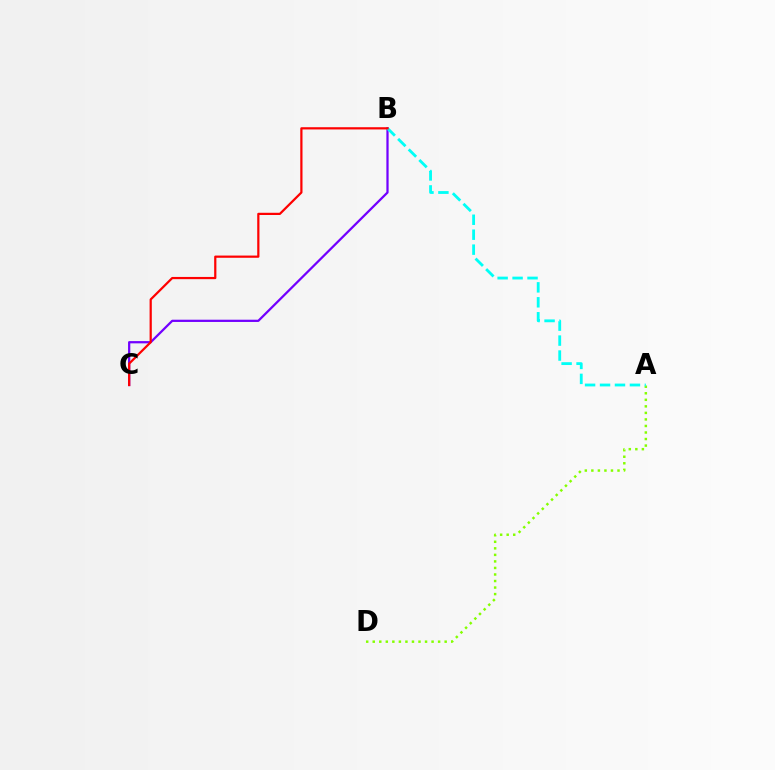{('A', 'D'): [{'color': '#84ff00', 'line_style': 'dotted', 'thickness': 1.78}], ('B', 'C'): [{'color': '#7200ff', 'line_style': 'solid', 'thickness': 1.62}, {'color': '#ff0000', 'line_style': 'solid', 'thickness': 1.6}], ('A', 'B'): [{'color': '#00fff6', 'line_style': 'dashed', 'thickness': 2.03}]}